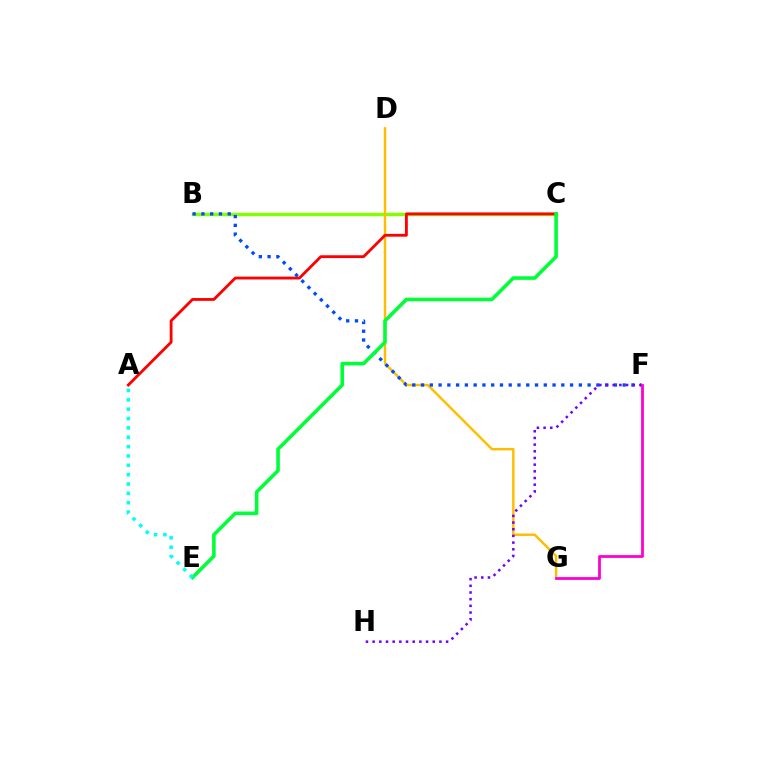{('B', 'C'): [{'color': '#84ff00', 'line_style': 'solid', 'thickness': 2.47}], ('D', 'G'): [{'color': '#ffbd00', 'line_style': 'solid', 'thickness': 1.76}], ('A', 'C'): [{'color': '#ff0000', 'line_style': 'solid', 'thickness': 2.03}], ('B', 'F'): [{'color': '#004bff', 'line_style': 'dotted', 'thickness': 2.38}], ('F', 'H'): [{'color': '#7200ff', 'line_style': 'dotted', 'thickness': 1.81}], ('C', 'E'): [{'color': '#00ff39', 'line_style': 'solid', 'thickness': 2.58}], ('F', 'G'): [{'color': '#ff00cf', 'line_style': 'solid', 'thickness': 2.0}], ('A', 'E'): [{'color': '#00fff6', 'line_style': 'dotted', 'thickness': 2.54}]}